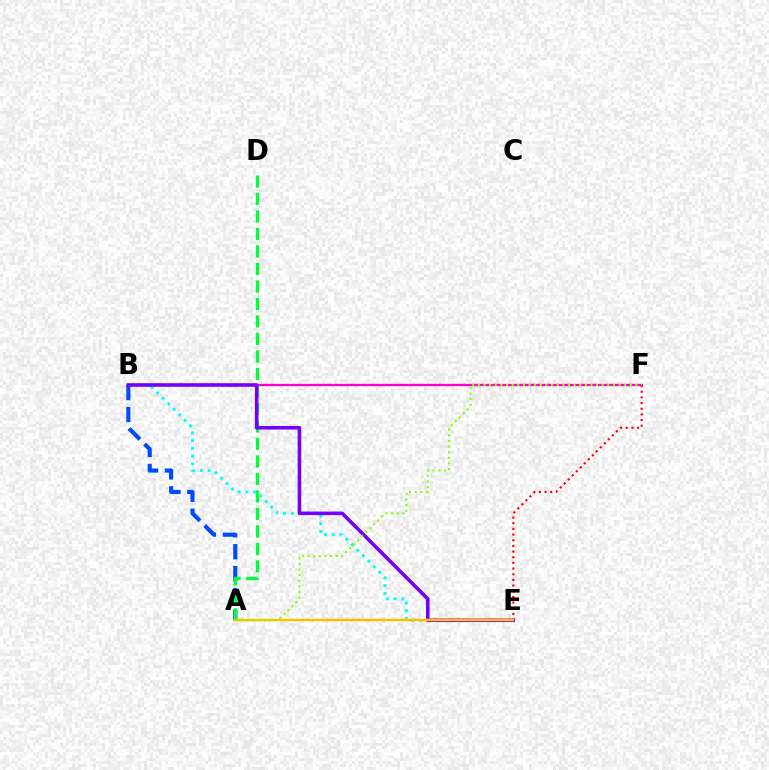{('A', 'B'): [{'color': '#004bff', 'line_style': 'dashed', 'thickness': 2.98}], ('B', 'F'): [{'color': '#ff00cf', 'line_style': 'solid', 'thickness': 1.66}], ('A', 'D'): [{'color': '#00ff39', 'line_style': 'dashed', 'thickness': 2.38}], ('E', 'F'): [{'color': '#ff0000', 'line_style': 'dotted', 'thickness': 1.54}], ('B', 'E'): [{'color': '#00fff6', 'line_style': 'dotted', 'thickness': 2.11}, {'color': '#7200ff', 'line_style': 'solid', 'thickness': 2.55}], ('A', 'E'): [{'color': '#ffbd00', 'line_style': 'solid', 'thickness': 1.79}], ('A', 'F'): [{'color': '#84ff00', 'line_style': 'dotted', 'thickness': 1.53}]}